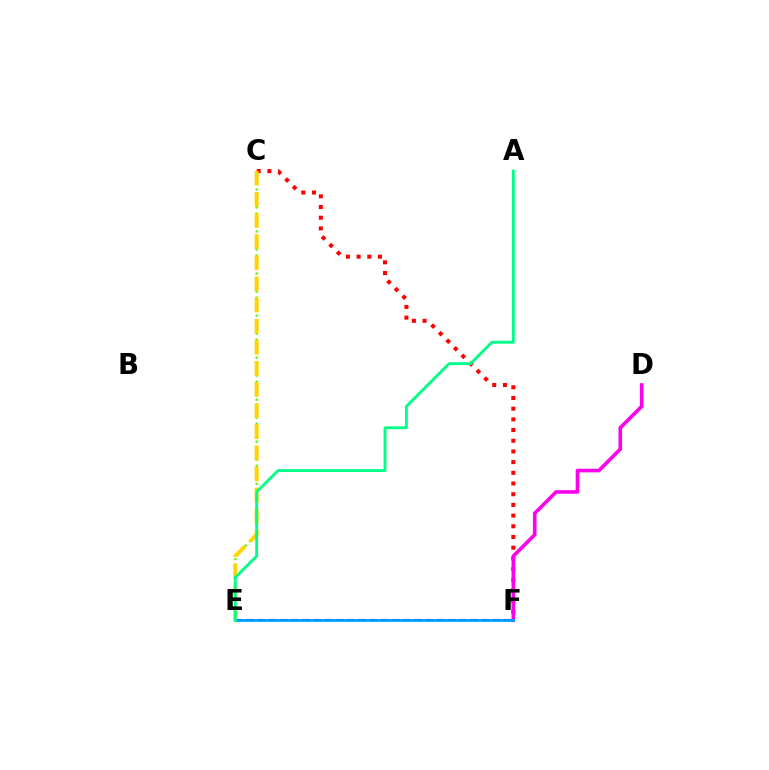{('C', 'E'): [{'color': '#4fff00', 'line_style': 'dotted', 'thickness': 1.63}, {'color': '#ffd500', 'line_style': 'dashed', 'thickness': 2.87}], ('C', 'F'): [{'color': '#ff0000', 'line_style': 'dotted', 'thickness': 2.91}], ('D', 'F'): [{'color': '#ff00ed', 'line_style': 'solid', 'thickness': 2.59}], ('E', 'F'): [{'color': '#3700ff', 'line_style': 'dashed', 'thickness': 1.52}, {'color': '#009eff', 'line_style': 'solid', 'thickness': 1.97}], ('A', 'E'): [{'color': '#00ff86', 'line_style': 'solid', 'thickness': 2.06}]}